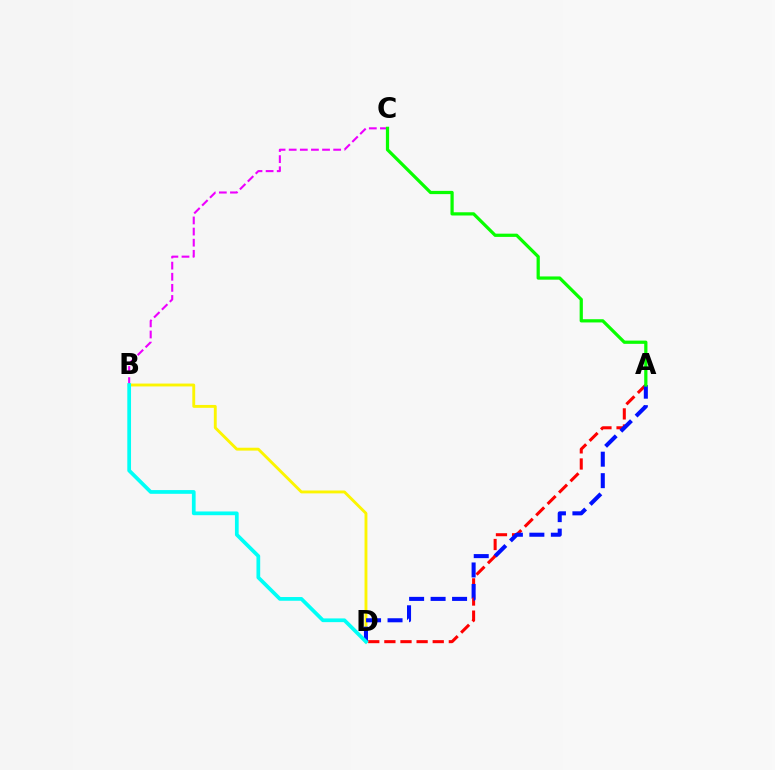{('B', 'D'): [{'color': '#fcf500', 'line_style': 'solid', 'thickness': 2.07}, {'color': '#00fff6', 'line_style': 'solid', 'thickness': 2.68}], ('A', 'D'): [{'color': '#ff0000', 'line_style': 'dashed', 'thickness': 2.19}, {'color': '#0010ff', 'line_style': 'dashed', 'thickness': 2.92}], ('B', 'C'): [{'color': '#ee00ff', 'line_style': 'dashed', 'thickness': 1.51}], ('A', 'C'): [{'color': '#08ff00', 'line_style': 'solid', 'thickness': 2.33}]}